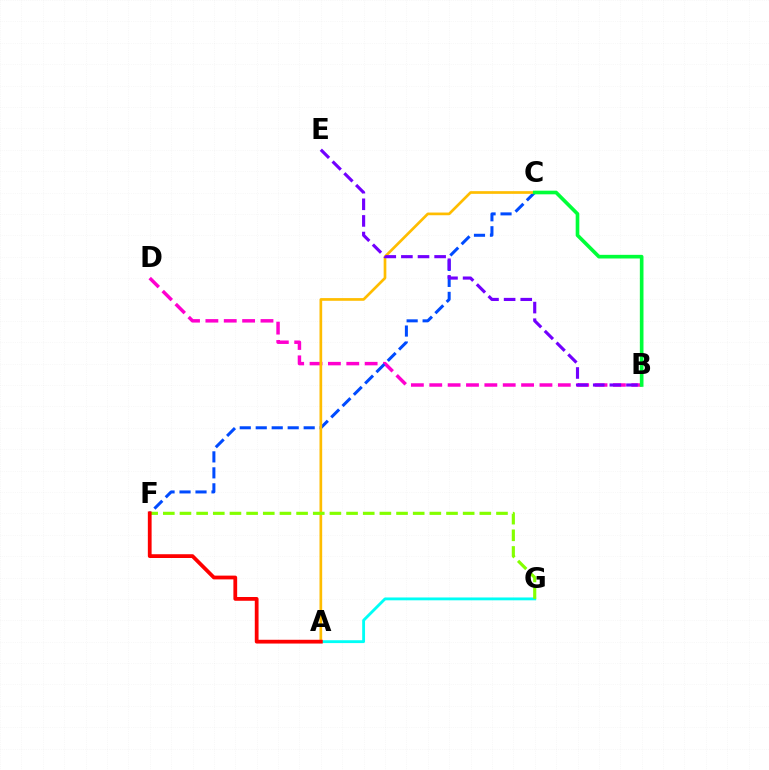{('B', 'D'): [{'color': '#ff00cf', 'line_style': 'dashed', 'thickness': 2.5}], ('C', 'F'): [{'color': '#004bff', 'line_style': 'dashed', 'thickness': 2.17}], ('A', 'G'): [{'color': '#00fff6', 'line_style': 'solid', 'thickness': 2.05}], ('A', 'C'): [{'color': '#ffbd00', 'line_style': 'solid', 'thickness': 1.94}], ('B', 'E'): [{'color': '#7200ff', 'line_style': 'dashed', 'thickness': 2.26}], ('F', 'G'): [{'color': '#84ff00', 'line_style': 'dashed', 'thickness': 2.26}], ('A', 'F'): [{'color': '#ff0000', 'line_style': 'solid', 'thickness': 2.72}], ('B', 'C'): [{'color': '#00ff39', 'line_style': 'solid', 'thickness': 2.62}]}